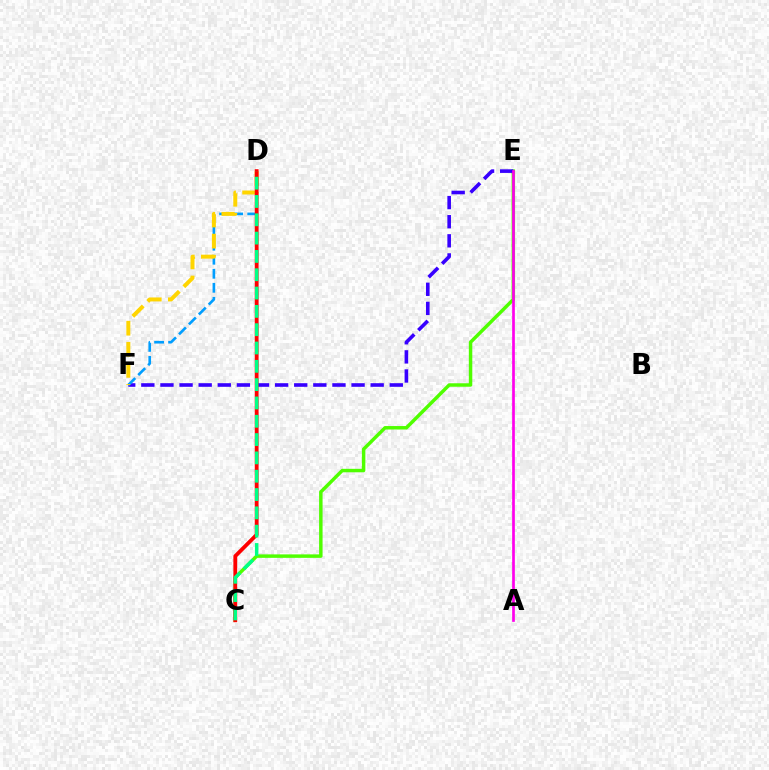{('C', 'E'): [{'color': '#4fff00', 'line_style': 'solid', 'thickness': 2.49}], ('E', 'F'): [{'color': '#3700ff', 'line_style': 'dashed', 'thickness': 2.6}], ('A', 'E'): [{'color': '#ff00ed', 'line_style': 'solid', 'thickness': 1.94}], ('D', 'F'): [{'color': '#009eff', 'line_style': 'dashed', 'thickness': 1.91}, {'color': '#ffd500', 'line_style': 'dashed', 'thickness': 2.86}], ('C', 'D'): [{'color': '#ff0000', 'line_style': 'solid', 'thickness': 2.74}, {'color': '#00ff86', 'line_style': 'dashed', 'thickness': 2.49}]}